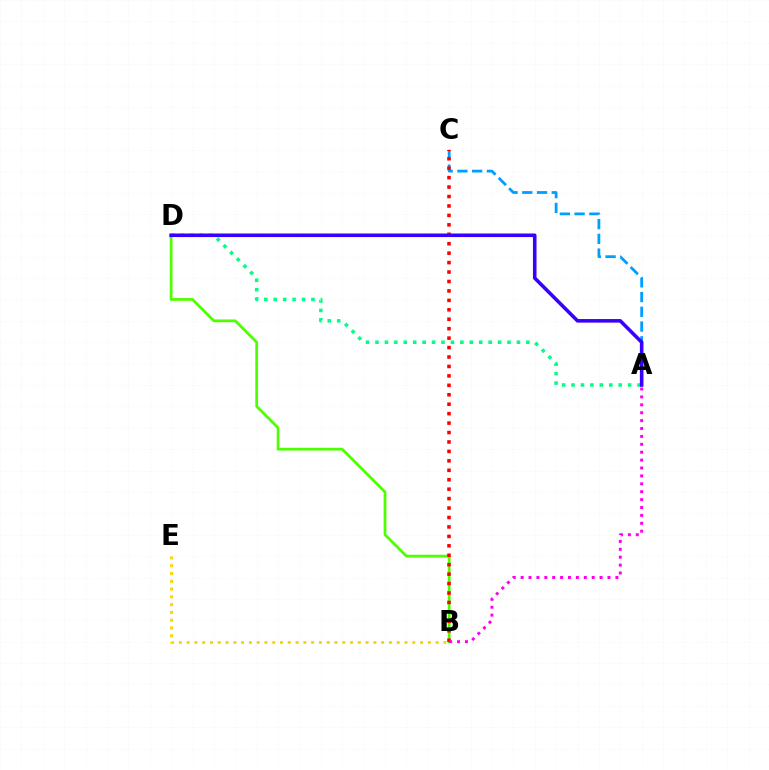{('A', 'C'): [{'color': '#009eff', 'line_style': 'dashed', 'thickness': 2.0}], ('B', 'D'): [{'color': '#4fff00', 'line_style': 'solid', 'thickness': 1.98}], ('B', 'C'): [{'color': '#ff0000', 'line_style': 'dotted', 'thickness': 2.56}], ('A', 'B'): [{'color': '#ff00ed', 'line_style': 'dotted', 'thickness': 2.15}], ('A', 'D'): [{'color': '#00ff86', 'line_style': 'dotted', 'thickness': 2.56}, {'color': '#3700ff', 'line_style': 'solid', 'thickness': 2.57}], ('B', 'E'): [{'color': '#ffd500', 'line_style': 'dotted', 'thickness': 2.11}]}